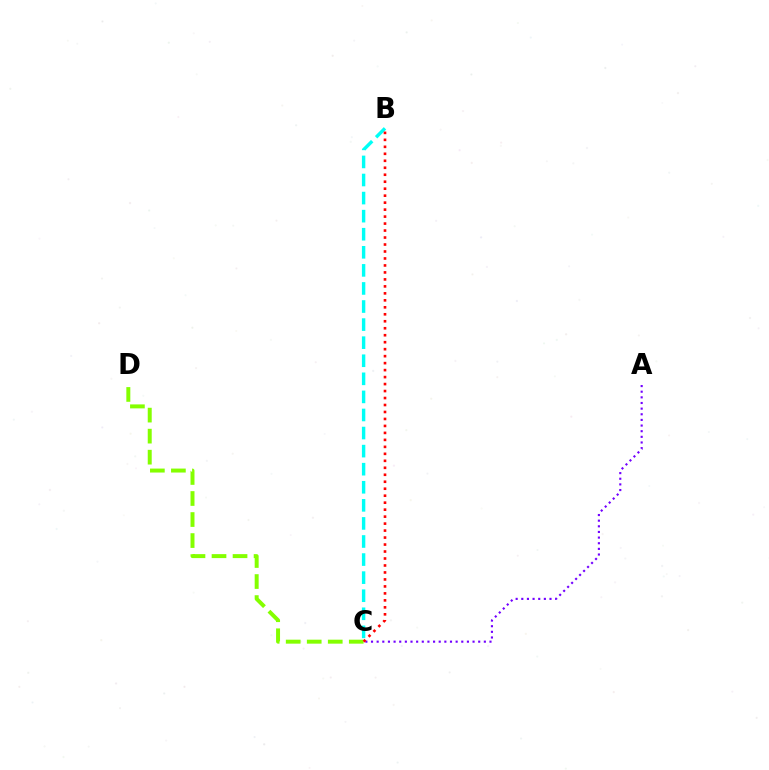{('C', 'D'): [{'color': '#84ff00', 'line_style': 'dashed', 'thickness': 2.86}], ('A', 'C'): [{'color': '#7200ff', 'line_style': 'dotted', 'thickness': 1.53}], ('B', 'C'): [{'color': '#00fff6', 'line_style': 'dashed', 'thickness': 2.46}, {'color': '#ff0000', 'line_style': 'dotted', 'thickness': 1.9}]}